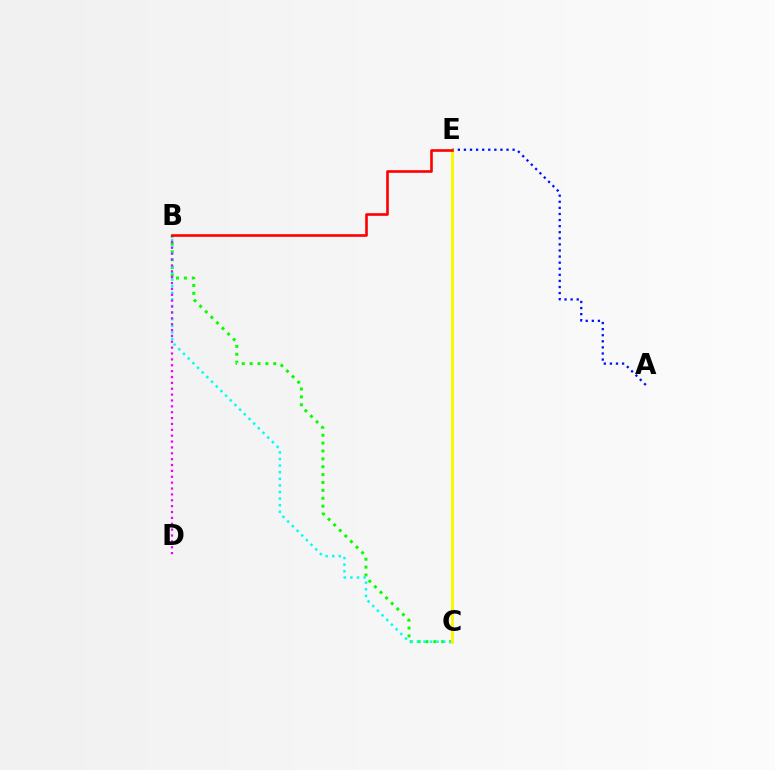{('B', 'C'): [{'color': '#08ff00', 'line_style': 'dotted', 'thickness': 2.14}, {'color': '#00fff6', 'line_style': 'dotted', 'thickness': 1.79}], ('A', 'E'): [{'color': '#0010ff', 'line_style': 'dotted', 'thickness': 1.65}], ('C', 'E'): [{'color': '#fcf500', 'line_style': 'solid', 'thickness': 2.12}], ('B', 'D'): [{'color': '#ee00ff', 'line_style': 'dotted', 'thickness': 1.59}], ('B', 'E'): [{'color': '#ff0000', 'line_style': 'solid', 'thickness': 1.89}]}